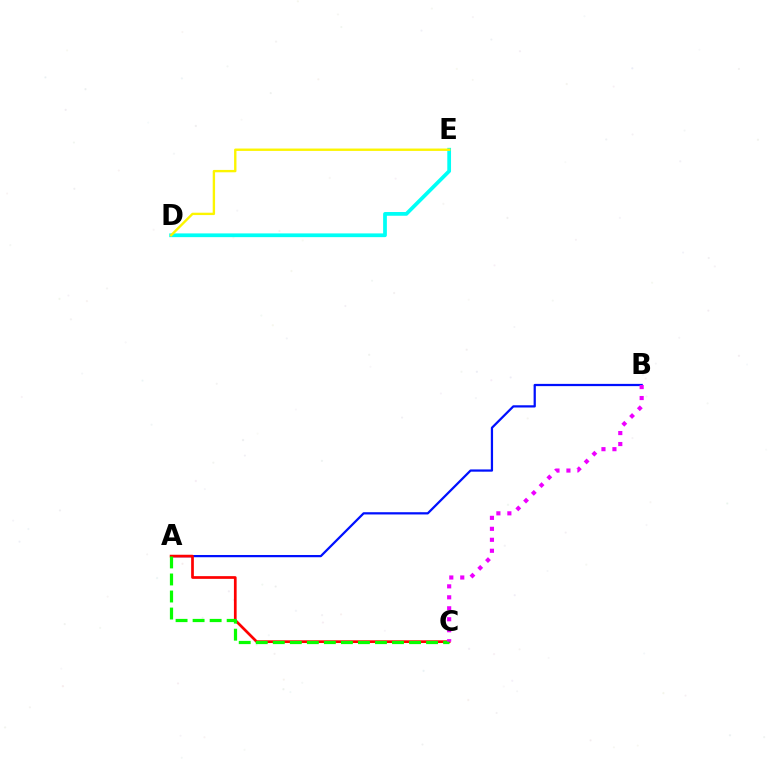{('A', 'B'): [{'color': '#0010ff', 'line_style': 'solid', 'thickness': 1.61}], ('A', 'C'): [{'color': '#ff0000', 'line_style': 'solid', 'thickness': 1.95}, {'color': '#08ff00', 'line_style': 'dashed', 'thickness': 2.31}], ('D', 'E'): [{'color': '#00fff6', 'line_style': 'solid', 'thickness': 2.69}, {'color': '#fcf500', 'line_style': 'solid', 'thickness': 1.71}], ('B', 'C'): [{'color': '#ee00ff', 'line_style': 'dotted', 'thickness': 2.98}]}